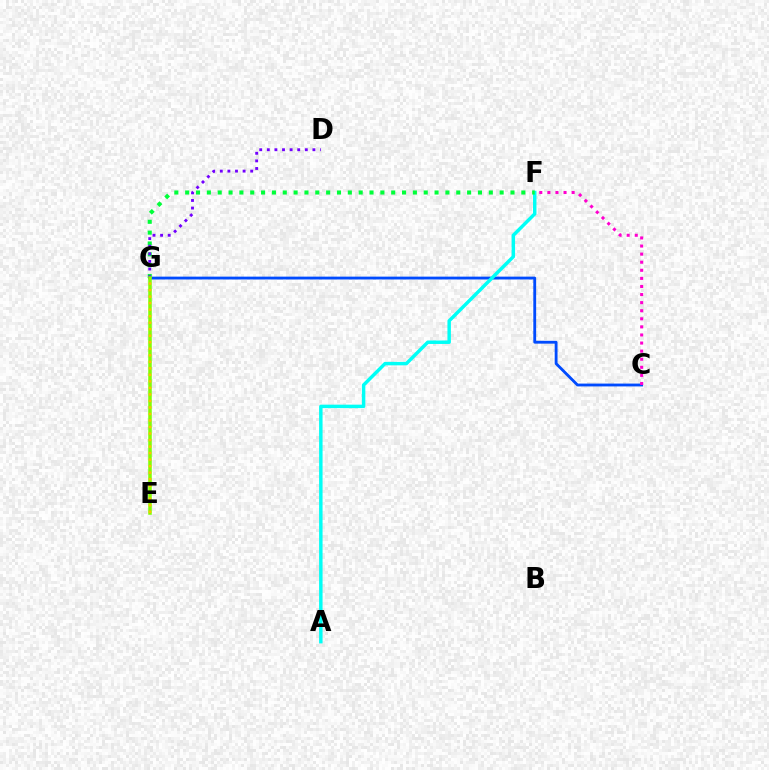{('C', 'G'): [{'color': '#004bff', 'line_style': 'solid', 'thickness': 2.04}], ('A', 'F'): [{'color': '#00fff6', 'line_style': 'solid', 'thickness': 2.49}], ('F', 'G'): [{'color': '#00ff39', 'line_style': 'dotted', 'thickness': 2.95}], ('D', 'G'): [{'color': '#7200ff', 'line_style': 'dotted', 'thickness': 2.07}], ('E', 'G'): [{'color': '#ff0000', 'line_style': 'dotted', 'thickness': 1.51}, {'color': '#84ff00', 'line_style': 'solid', 'thickness': 2.53}, {'color': '#ffbd00', 'line_style': 'dotted', 'thickness': 1.77}], ('C', 'F'): [{'color': '#ff00cf', 'line_style': 'dotted', 'thickness': 2.2}]}